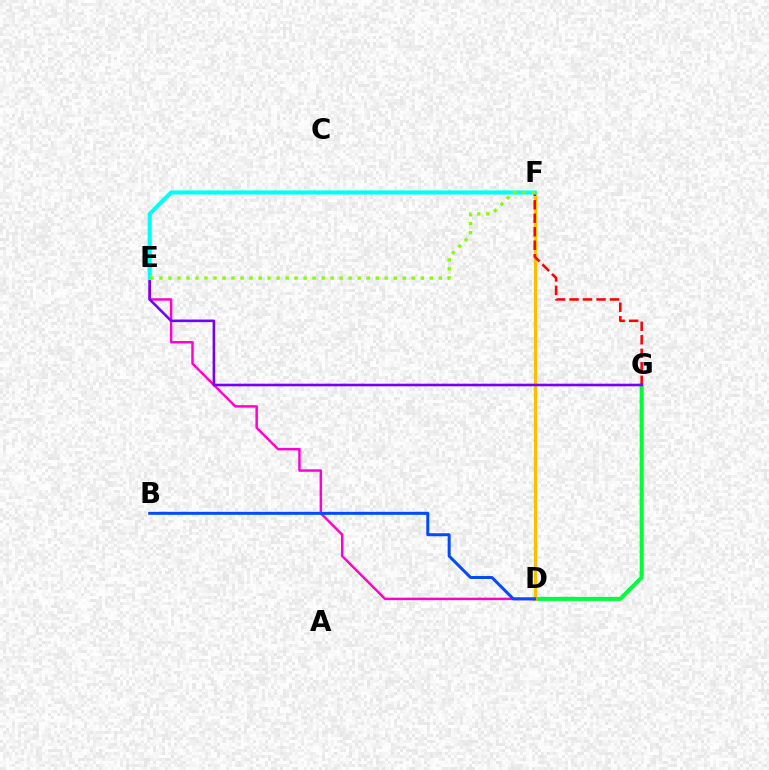{('D', 'G'): [{'color': '#00ff39', 'line_style': 'solid', 'thickness': 2.9}], ('D', 'E'): [{'color': '#ff00cf', 'line_style': 'solid', 'thickness': 1.77}], ('D', 'F'): [{'color': '#ffbd00', 'line_style': 'solid', 'thickness': 2.38}], ('F', 'G'): [{'color': '#ff0000', 'line_style': 'dashed', 'thickness': 1.83}], ('E', 'G'): [{'color': '#7200ff', 'line_style': 'solid', 'thickness': 1.86}], ('E', 'F'): [{'color': '#00fff6', 'line_style': 'solid', 'thickness': 2.96}, {'color': '#84ff00', 'line_style': 'dotted', 'thickness': 2.45}], ('B', 'D'): [{'color': '#004bff', 'line_style': 'solid', 'thickness': 2.16}]}